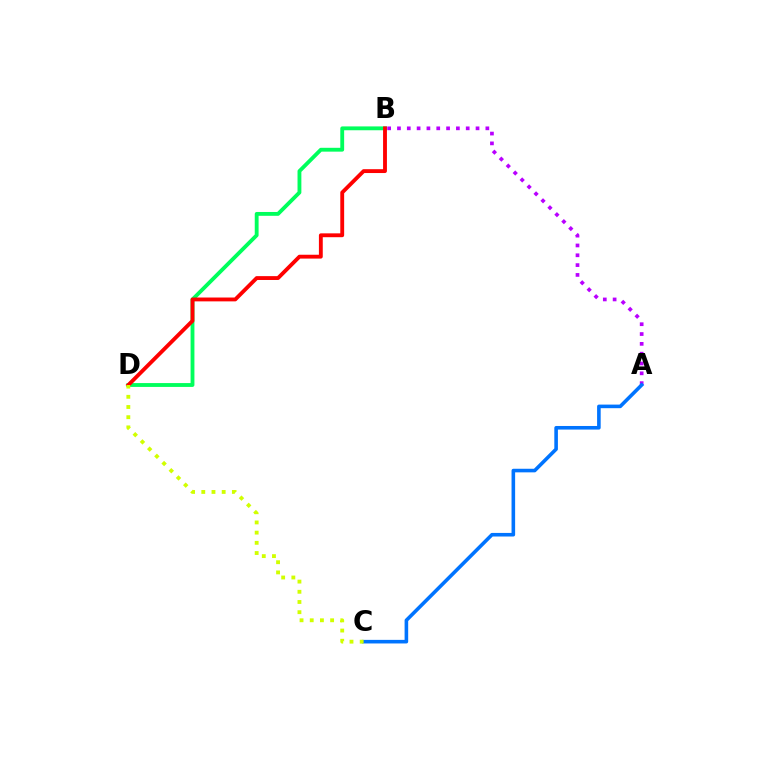{('A', 'B'): [{'color': '#b900ff', 'line_style': 'dotted', 'thickness': 2.67}], ('B', 'D'): [{'color': '#00ff5c', 'line_style': 'solid', 'thickness': 2.77}, {'color': '#ff0000', 'line_style': 'solid', 'thickness': 2.77}], ('A', 'C'): [{'color': '#0074ff', 'line_style': 'solid', 'thickness': 2.58}], ('C', 'D'): [{'color': '#d1ff00', 'line_style': 'dotted', 'thickness': 2.77}]}